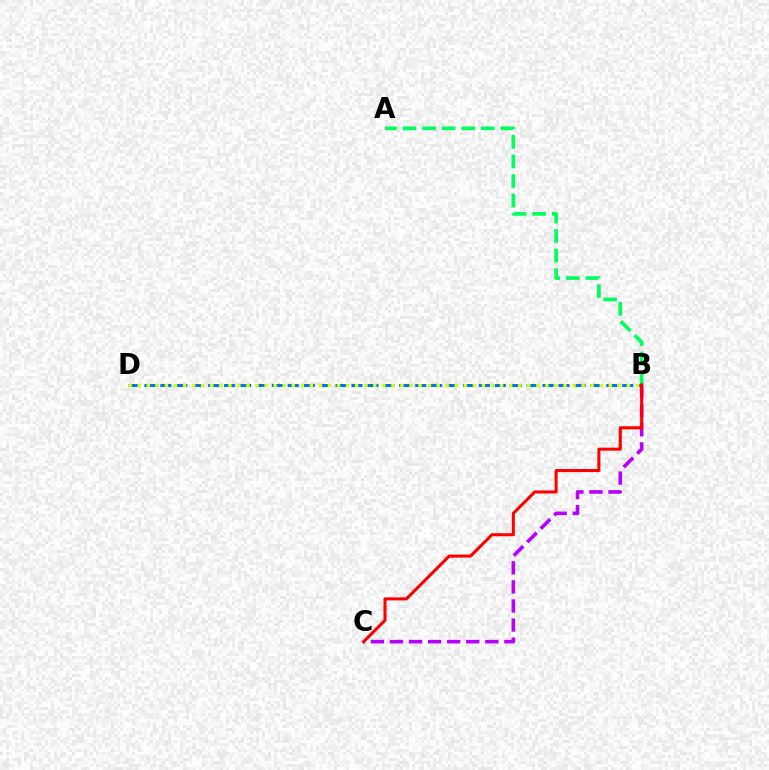{('B', 'D'): [{'color': '#0074ff', 'line_style': 'dashed', 'thickness': 2.16}, {'color': '#d1ff00', 'line_style': 'dotted', 'thickness': 2.46}], ('B', 'C'): [{'color': '#b900ff', 'line_style': 'dashed', 'thickness': 2.59}, {'color': '#ff0000', 'line_style': 'solid', 'thickness': 2.2}], ('A', 'B'): [{'color': '#00ff5c', 'line_style': 'dashed', 'thickness': 2.66}]}